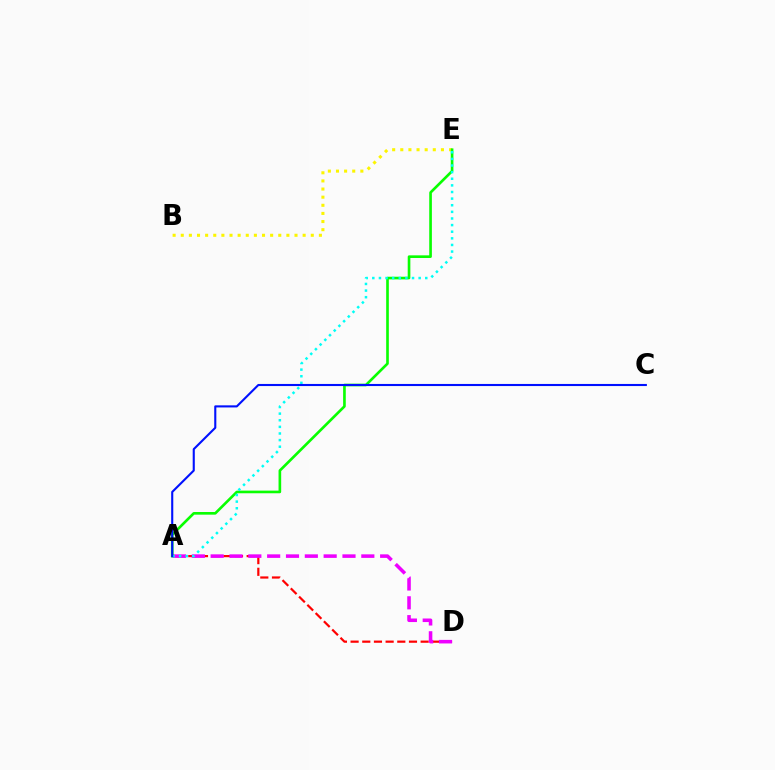{('B', 'E'): [{'color': '#fcf500', 'line_style': 'dotted', 'thickness': 2.21}], ('A', 'D'): [{'color': '#ff0000', 'line_style': 'dashed', 'thickness': 1.59}, {'color': '#ee00ff', 'line_style': 'dashed', 'thickness': 2.56}], ('A', 'E'): [{'color': '#08ff00', 'line_style': 'solid', 'thickness': 1.9}, {'color': '#00fff6', 'line_style': 'dotted', 'thickness': 1.8}], ('A', 'C'): [{'color': '#0010ff', 'line_style': 'solid', 'thickness': 1.51}]}